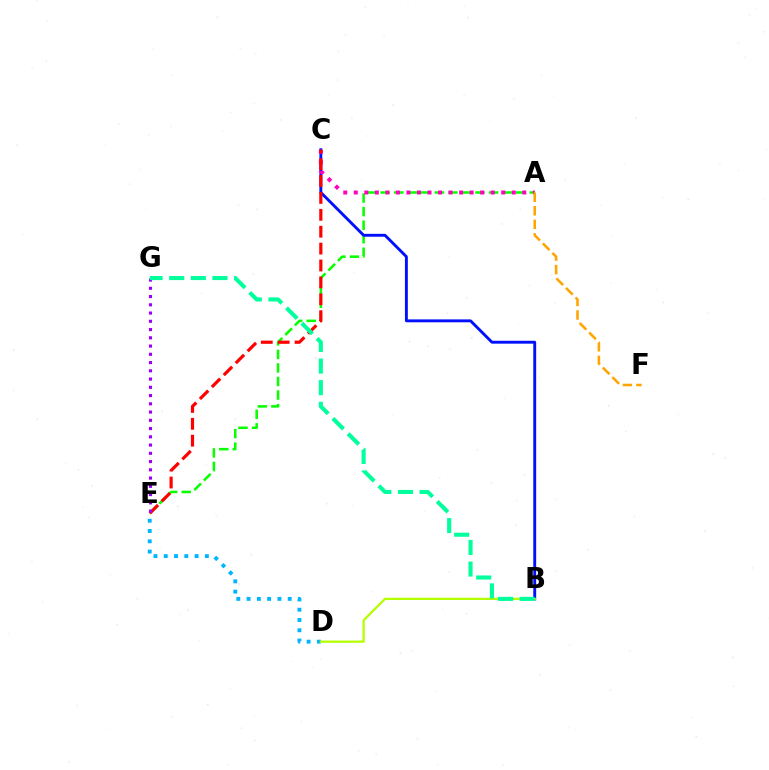{('D', 'E'): [{'color': '#00b5ff', 'line_style': 'dotted', 'thickness': 2.79}], ('A', 'E'): [{'color': '#08ff00', 'line_style': 'dashed', 'thickness': 1.84}], ('B', 'C'): [{'color': '#0010ff', 'line_style': 'solid', 'thickness': 2.08}], ('A', 'C'): [{'color': '#ff00bd', 'line_style': 'dotted', 'thickness': 2.86}], ('C', 'E'): [{'color': '#ff0000', 'line_style': 'dashed', 'thickness': 2.29}], ('E', 'G'): [{'color': '#9b00ff', 'line_style': 'dotted', 'thickness': 2.24}], ('A', 'F'): [{'color': '#ffa500', 'line_style': 'dashed', 'thickness': 1.84}], ('B', 'D'): [{'color': '#b3ff00', 'line_style': 'solid', 'thickness': 1.63}], ('B', 'G'): [{'color': '#00ff9d', 'line_style': 'dashed', 'thickness': 2.94}]}